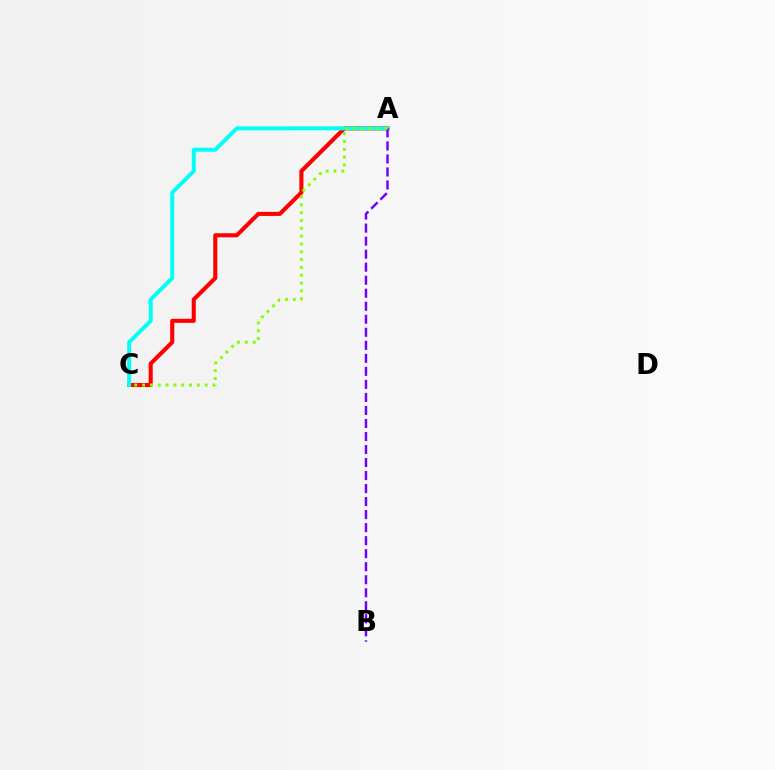{('A', 'C'): [{'color': '#ff0000', 'line_style': 'solid', 'thickness': 2.94}, {'color': '#00fff6', 'line_style': 'solid', 'thickness': 2.86}, {'color': '#84ff00', 'line_style': 'dotted', 'thickness': 2.12}], ('A', 'B'): [{'color': '#7200ff', 'line_style': 'dashed', 'thickness': 1.77}]}